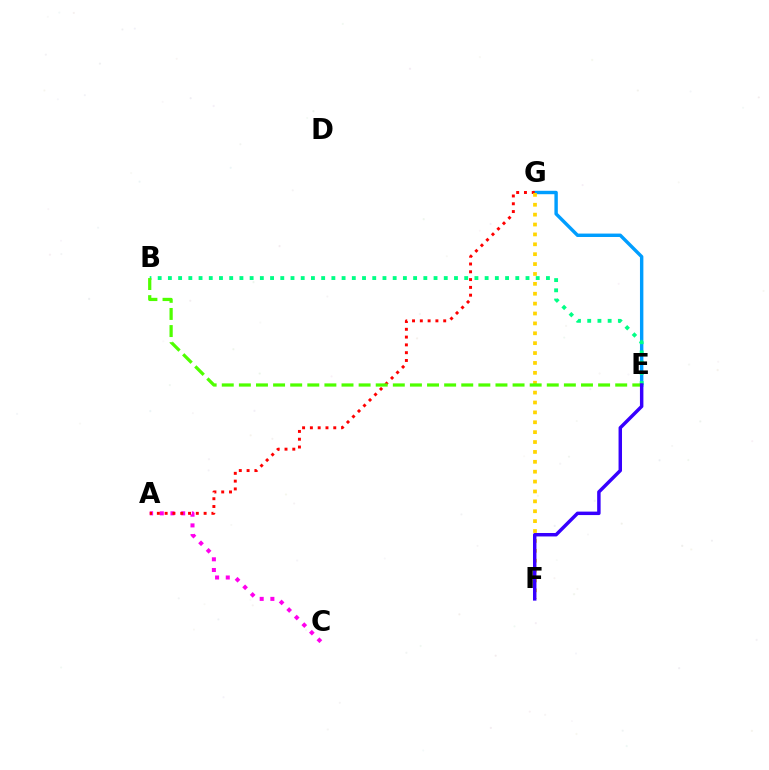{('E', 'G'): [{'color': '#009eff', 'line_style': 'solid', 'thickness': 2.46}], ('A', 'C'): [{'color': '#ff00ed', 'line_style': 'dotted', 'thickness': 2.91}], ('B', 'E'): [{'color': '#00ff86', 'line_style': 'dotted', 'thickness': 2.78}, {'color': '#4fff00', 'line_style': 'dashed', 'thickness': 2.32}], ('A', 'G'): [{'color': '#ff0000', 'line_style': 'dotted', 'thickness': 2.12}], ('F', 'G'): [{'color': '#ffd500', 'line_style': 'dotted', 'thickness': 2.69}], ('E', 'F'): [{'color': '#3700ff', 'line_style': 'solid', 'thickness': 2.49}]}